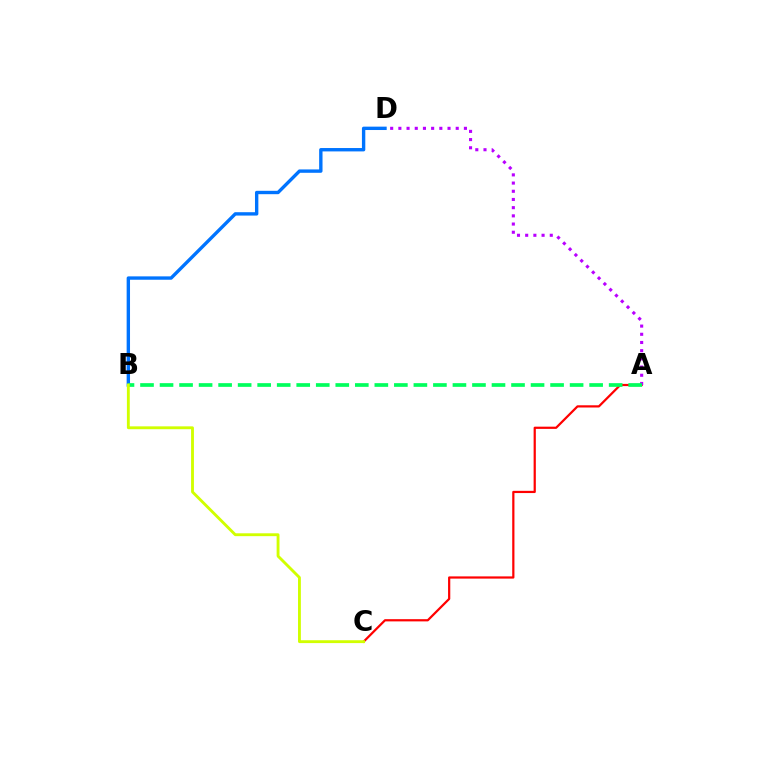{('A', 'C'): [{'color': '#ff0000', 'line_style': 'solid', 'thickness': 1.6}], ('A', 'D'): [{'color': '#b900ff', 'line_style': 'dotted', 'thickness': 2.23}], ('B', 'D'): [{'color': '#0074ff', 'line_style': 'solid', 'thickness': 2.43}], ('A', 'B'): [{'color': '#00ff5c', 'line_style': 'dashed', 'thickness': 2.65}], ('B', 'C'): [{'color': '#d1ff00', 'line_style': 'solid', 'thickness': 2.06}]}